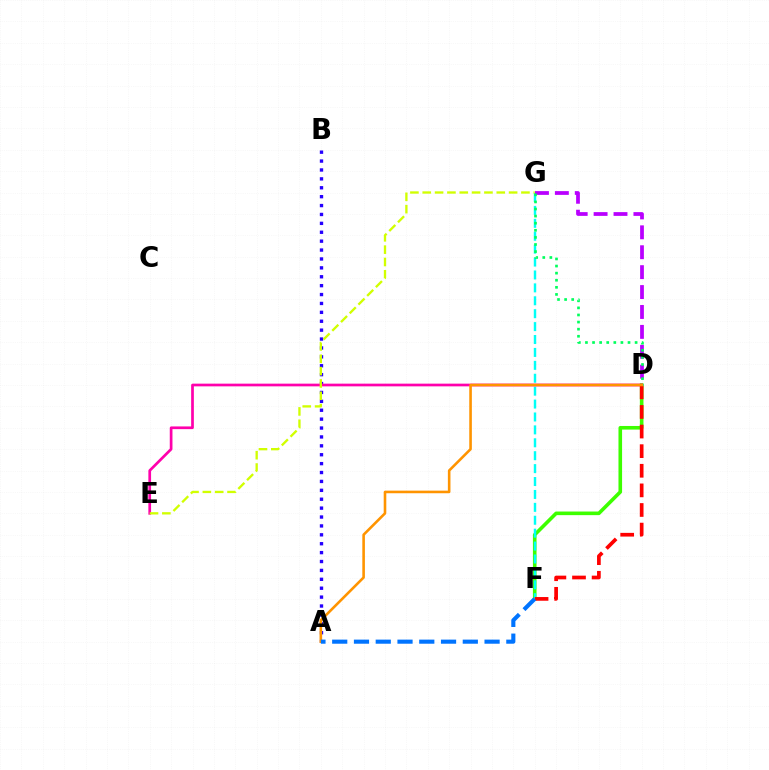{('D', 'F'): [{'color': '#3dff00', 'line_style': 'solid', 'thickness': 2.6}, {'color': '#ff0000', 'line_style': 'dashed', 'thickness': 2.66}], ('A', 'B'): [{'color': '#2500ff', 'line_style': 'dotted', 'thickness': 2.42}], ('F', 'G'): [{'color': '#00fff6', 'line_style': 'dashed', 'thickness': 1.75}], ('D', 'E'): [{'color': '#ff00ac', 'line_style': 'solid', 'thickness': 1.95}], ('D', 'G'): [{'color': '#b900ff', 'line_style': 'dashed', 'thickness': 2.7}, {'color': '#00ff5c', 'line_style': 'dotted', 'thickness': 1.93}], ('E', 'G'): [{'color': '#d1ff00', 'line_style': 'dashed', 'thickness': 1.68}], ('A', 'D'): [{'color': '#ff9400', 'line_style': 'solid', 'thickness': 1.87}], ('A', 'F'): [{'color': '#0074ff', 'line_style': 'dashed', 'thickness': 2.96}]}